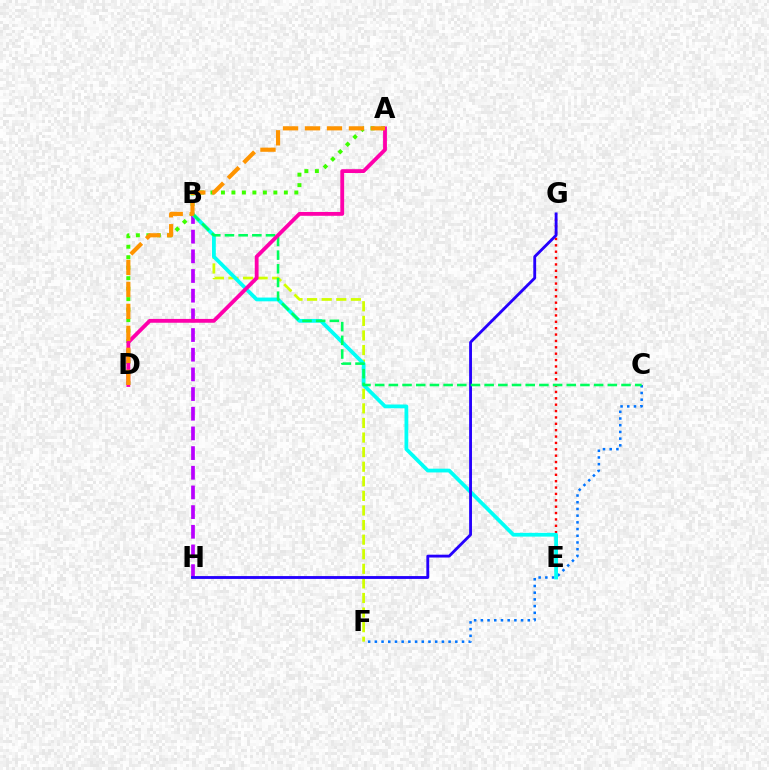{('A', 'D'): [{'color': '#3dff00', 'line_style': 'dotted', 'thickness': 2.85}, {'color': '#ff00ac', 'line_style': 'solid', 'thickness': 2.75}, {'color': '#ff9400', 'line_style': 'dashed', 'thickness': 2.99}], ('C', 'F'): [{'color': '#0074ff', 'line_style': 'dotted', 'thickness': 1.82}], ('E', 'G'): [{'color': '#ff0000', 'line_style': 'dotted', 'thickness': 1.73}], ('B', 'H'): [{'color': '#b900ff', 'line_style': 'dashed', 'thickness': 2.67}], ('B', 'F'): [{'color': '#d1ff00', 'line_style': 'dashed', 'thickness': 1.98}], ('B', 'E'): [{'color': '#00fff6', 'line_style': 'solid', 'thickness': 2.71}], ('G', 'H'): [{'color': '#2500ff', 'line_style': 'solid', 'thickness': 2.05}], ('B', 'C'): [{'color': '#00ff5c', 'line_style': 'dashed', 'thickness': 1.86}]}